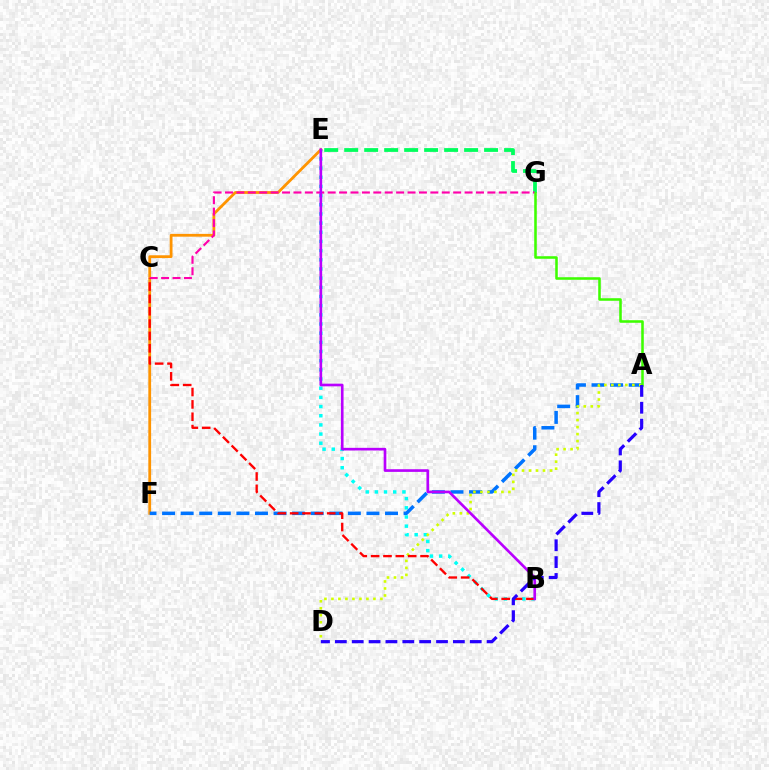{('E', 'G'): [{'color': '#00ff5c', 'line_style': 'dashed', 'thickness': 2.71}], ('B', 'E'): [{'color': '#00fff6', 'line_style': 'dotted', 'thickness': 2.49}, {'color': '#b900ff', 'line_style': 'solid', 'thickness': 1.92}], ('E', 'F'): [{'color': '#ff9400', 'line_style': 'solid', 'thickness': 2.01}], ('C', 'G'): [{'color': '#ff00ac', 'line_style': 'dashed', 'thickness': 1.55}], ('A', 'F'): [{'color': '#0074ff', 'line_style': 'dashed', 'thickness': 2.52}], ('A', 'D'): [{'color': '#d1ff00', 'line_style': 'dotted', 'thickness': 1.9}, {'color': '#2500ff', 'line_style': 'dashed', 'thickness': 2.29}], ('B', 'C'): [{'color': '#ff0000', 'line_style': 'dashed', 'thickness': 1.68}], ('A', 'G'): [{'color': '#3dff00', 'line_style': 'solid', 'thickness': 1.84}]}